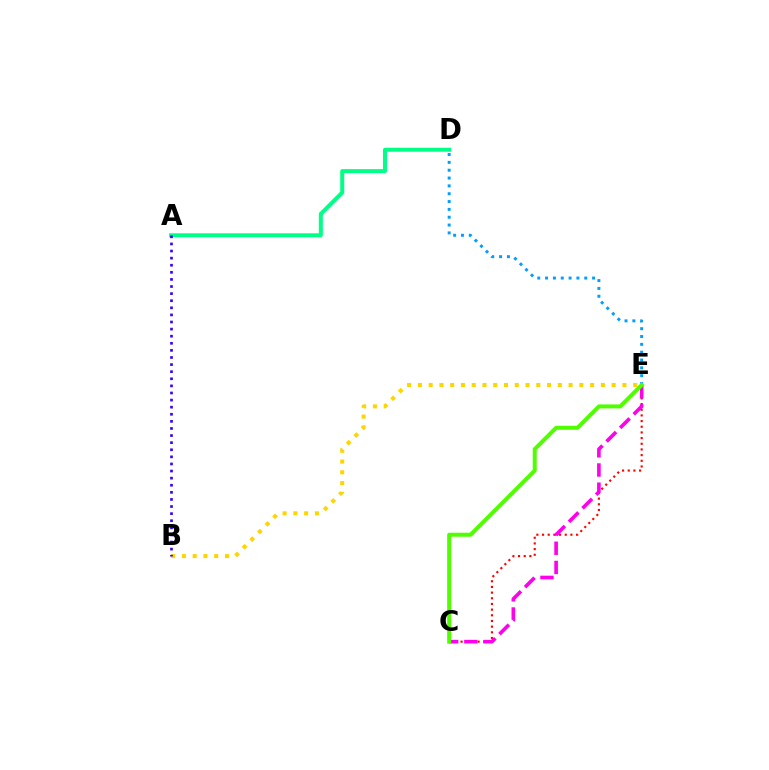{('C', 'E'): [{'color': '#ff0000', 'line_style': 'dotted', 'thickness': 1.54}, {'color': '#ff00ed', 'line_style': 'dashed', 'thickness': 2.61}, {'color': '#4fff00', 'line_style': 'solid', 'thickness': 2.87}], ('B', 'E'): [{'color': '#ffd500', 'line_style': 'dotted', 'thickness': 2.92}], ('A', 'D'): [{'color': '#00ff86', 'line_style': 'solid', 'thickness': 2.87}], ('D', 'E'): [{'color': '#009eff', 'line_style': 'dotted', 'thickness': 2.13}], ('A', 'B'): [{'color': '#3700ff', 'line_style': 'dotted', 'thickness': 1.93}]}